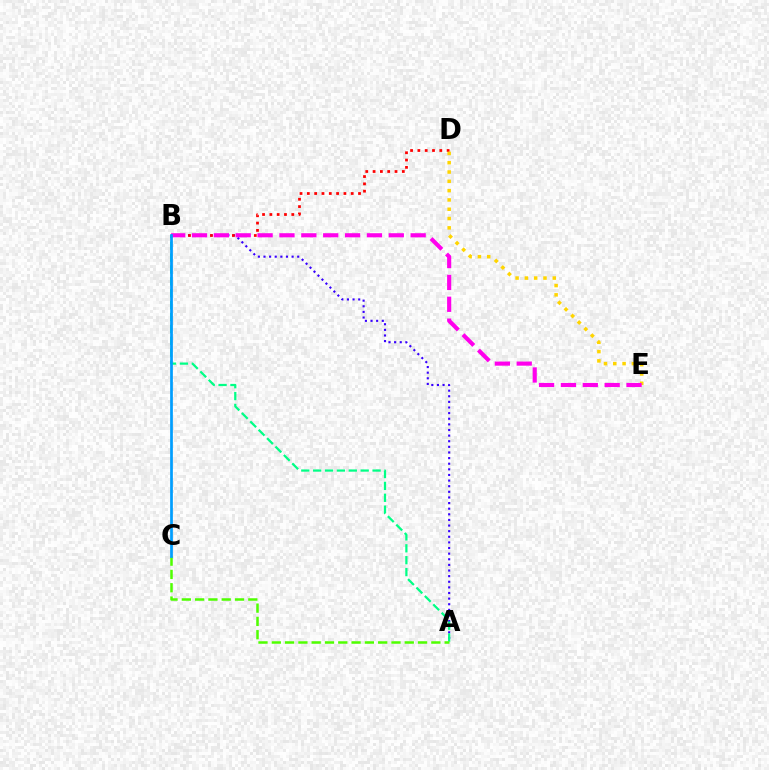{('A', 'B'): [{'color': '#3700ff', 'line_style': 'dotted', 'thickness': 1.53}, {'color': '#00ff86', 'line_style': 'dashed', 'thickness': 1.61}], ('B', 'D'): [{'color': '#ff0000', 'line_style': 'dotted', 'thickness': 1.99}], ('D', 'E'): [{'color': '#ffd500', 'line_style': 'dotted', 'thickness': 2.53}], ('A', 'C'): [{'color': '#4fff00', 'line_style': 'dashed', 'thickness': 1.81}], ('B', 'E'): [{'color': '#ff00ed', 'line_style': 'dashed', 'thickness': 2.97}], ('B', 'C'): [{'color': '#009eff', 'line_style': 'solid', 'thickness': 1.96}]}